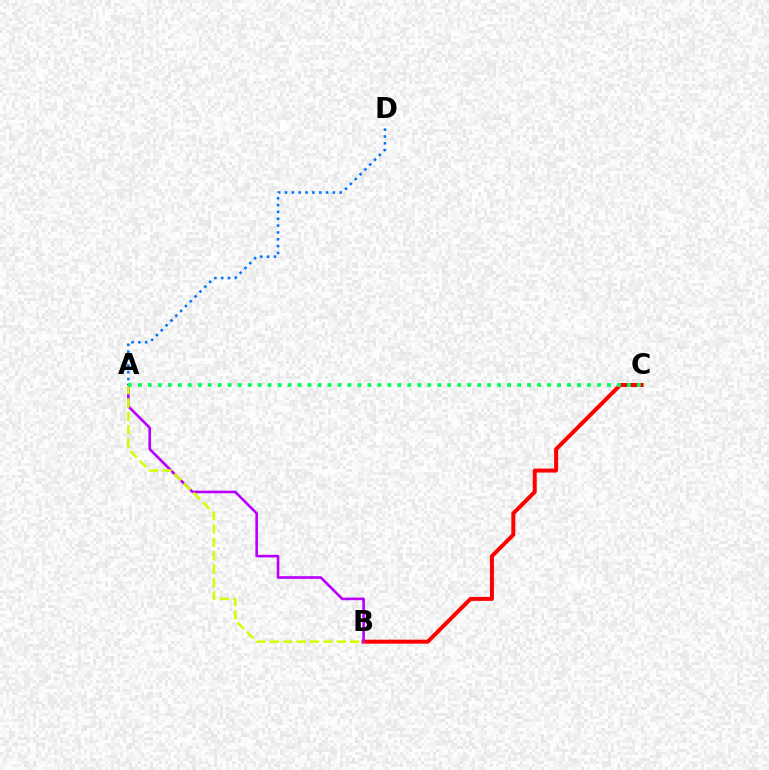{('B', 'C'): [{'color': '#ff0000', 'line_style': 'solid', 'thickness': 2.87}], ('A', 'D'): [{'color': '#0074ff', 'line_style': 'dotted', 'thickness': 1.86}], ('A', 'B'): [{'color': '#b900ff', 'line_style': 'solid', 'thickness': 1.89}, {'color': '#d1ff00', 'line_style': 'dashed', 'thickness': 1.82}], ('A', 'C'): [{'color': '#00ff5c', 'line_style': 'dotted', 'thickness': 2.71}]}